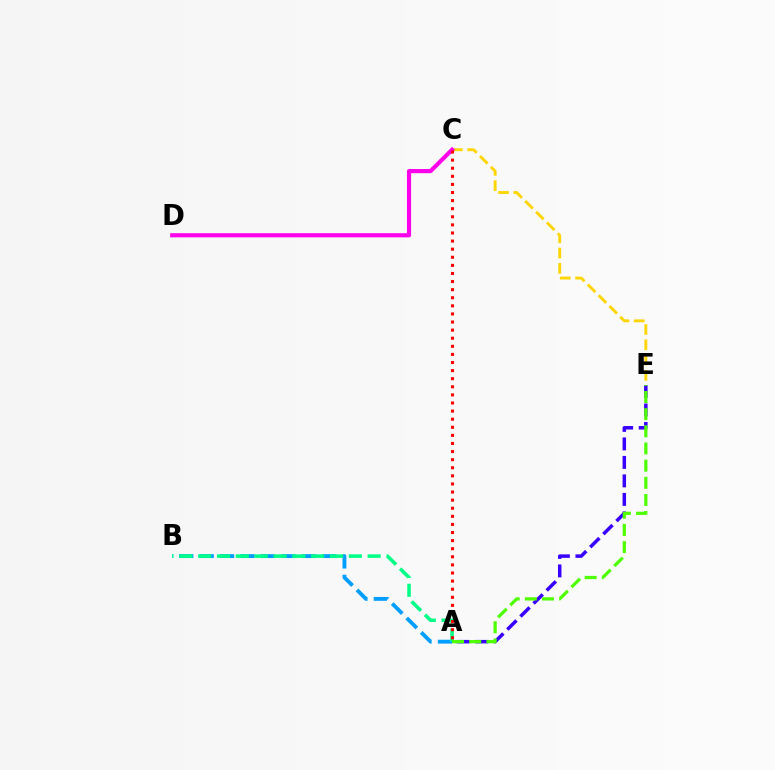{('A', 'E'): [{'color': '#3700ff', 'line_style': 'dashed', 'thickness': 2.51}, {'color': '#4fff00', 'line_style': 'dashed', 'thickness': 2.33}], ('C', 'E'): [{'color': '#ffd500', 'line_style': 'dashed', 'thickness': 2.07}], ('A', 'B'): [{'color': '#009eff', 'line_style': 'dashed', 'thickness': 2.78}, {'color': '#00ff86', 'line_style': 'dashed', 'thickness': 2.56}], ('C', 'D'): [{'color': '#ff00ed', 'line_style': 'solid', 'thickness': 2.99}], ('A', 'C'): [{'color': '#ff0000', 'line_style': 'dotted', 'thickness': 2.2}]}